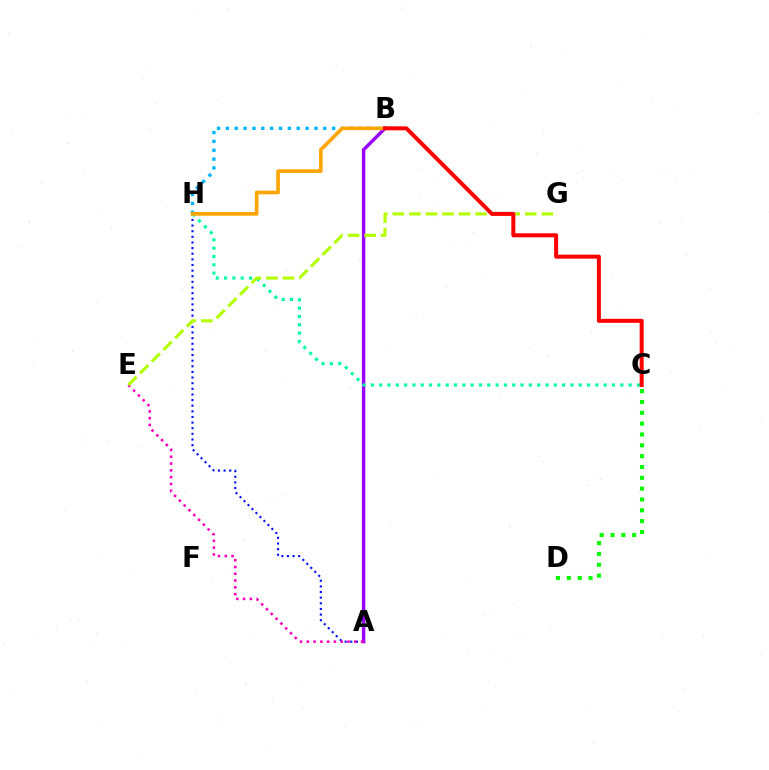{('A', 'H'): [{'color': '#0010ff', 'line_style': 'dotted', 'thickness': 1.53}], ('A', 'B'): [{'color': '#9b00ff', 'line_style': 'solid', 'thickness': 2.46}], ('C', 'H'): [{'color': '#00ff9d', 'line_style': 'dotted', 'thickness': 2.26}], ('C', 'D'): [{'color': '#08ff00', 'line_style': 'dotted', 'thickness': 2.94}], ('B', 'H'): [{'color': '#00b5ff', 'line_style': 'dotted', 'thickness': 2.41}, {'color': '#ffa500', 'line_style': 'solid', 'thickness': 2.64}], ('A', 'E'): [{'color': '#ff00bd', 'line_style': 'dotted', 'thickness': 1.84}], ('E', 'G'): [{'color': '#b3ff00', 'line_style': 'dashed', 'thickness': 2.25}], ('B', 'C'): [{'color': '#ff0000', 'line_style': 'solid', 'thickness': 2.88}]}